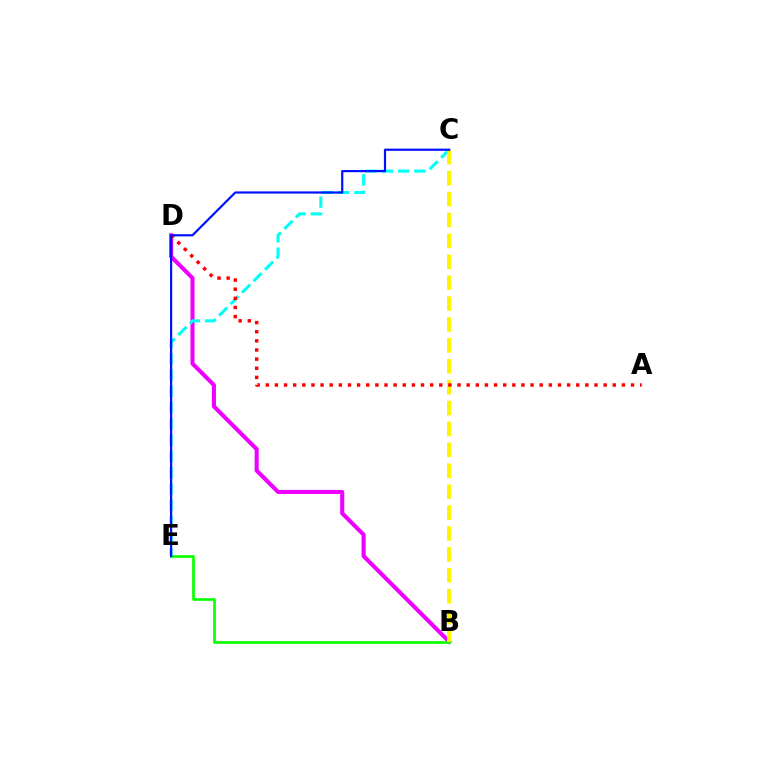{('B', 'D'): [{'color': '#ee00ff', 'line_style': 'solid', 'thickness': 2.94}], ('B', 'E'): [{'color': '#08ff00', 'line_style': 'solid', 'thickness': 1.93}], ('C', 'E'): [{'color': '#00fff6', 'line_style': 'dashed', 'thickness': 2.21}, {'color': '#0010ff', 'line_style': 'solid', 'thickness': 1.58}], ('B', 'C'): [{'color': '#fcf500', 'line_style': 'dashed', 'thickness': 2.84}], ('A', 'D'): [{'color': '#ff0000', 'line_style': 'dotted', 'thickness': 2.48}]}